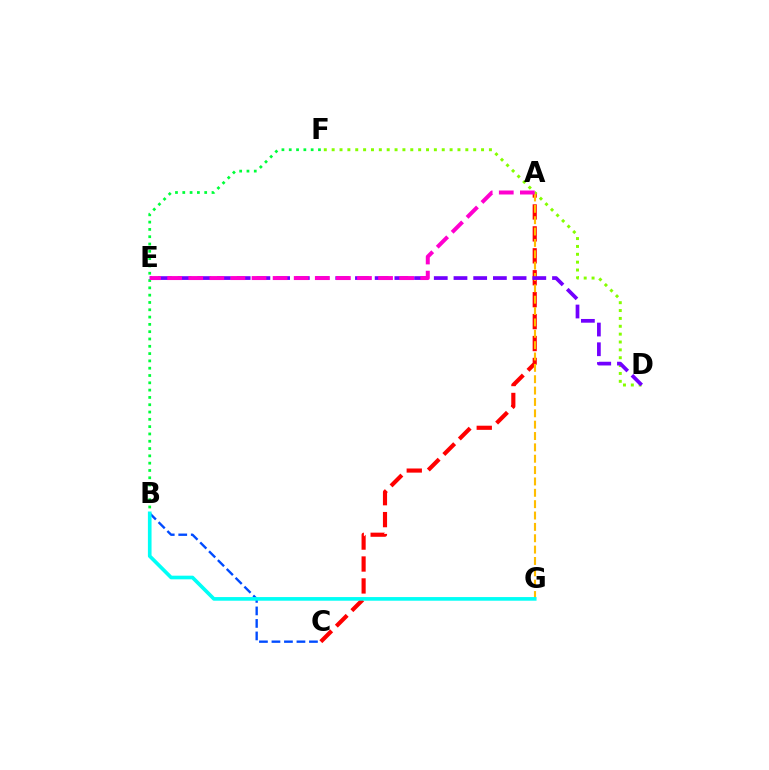{('B', 'F'): [{'color': '#00ff39', 'line_style': 'dotted', 'thickness': 1.98}], ('A', 'C'): [{'color': '#ff0000', 'line_style': 'dashed', 'thickness': 2.98}], ('D', 'F'): [{'color': '#84ff00', 'line_style': 'dotted', 'thickness': 2.14}], ('B', 'C'): [{'color': '#004bff', 'line_style': 'dashed', 'thickness': 1.7}], ('A', 'G'): [{'color': '#ffbd00', 'line_style': 'dashed', 'thickness': 1.54}], ('D', 'E'): [{'color': '#7200ff', 'line_style': 'dashed', 'thickness': 2.68}], ('B', 'G'): [{'color': '#00fff6', 'line_style': 'solid', 'thickness': 2.63}], ('A', 'E'): [{'color': '#ff00cf', 'line_style': 'dashed', 'thickness': 2.86}]}